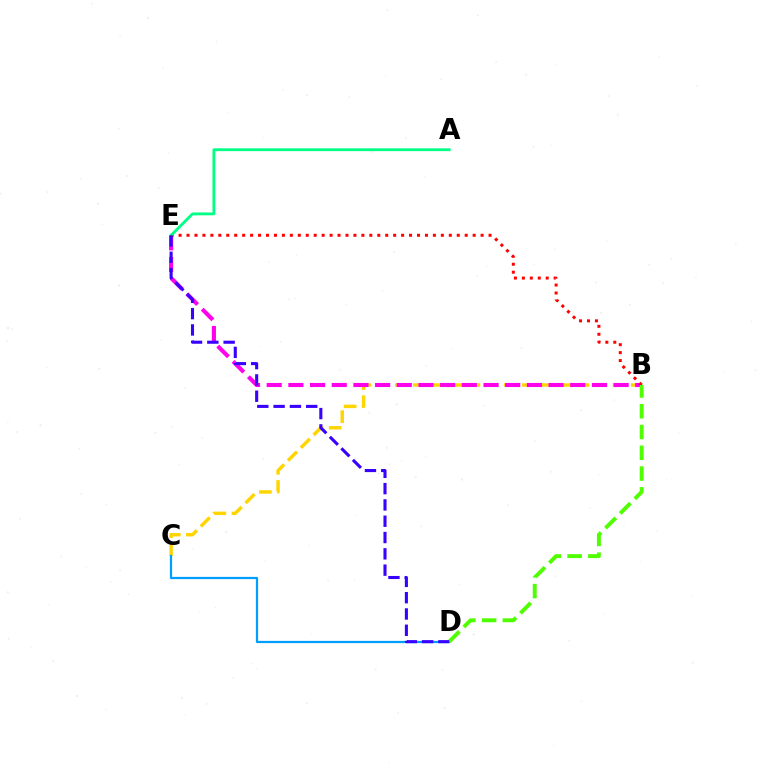{('B', 'C'): [{'color': '#ffd500', 'line_style': 'dashed', 'thickness': 2.47}], ('B', 'E'): [{'color': '#ff00ed', 'line_style': 'dashed', 'thickness': 2.95}, {'color': '#ff0000', 'line_style': 'dotted', 'thickness': 2.16}], ('C', 'D'): [{'color': '#009eff', 'line_style': 'solid', 'thickness': 1.61}], ('A', 'E'): [{'color': '#00ff86', 'line_style': 'solid', 'thickness': 2.04}], ('B', 'D'): [{'color': '#4fff00', 'line_style': 'dashed', 'thickness': 2.82}], ('D', 'E'): [{'color': '#3700ff', 'line_style': 'dashed', 'thickness': 2.22}]}